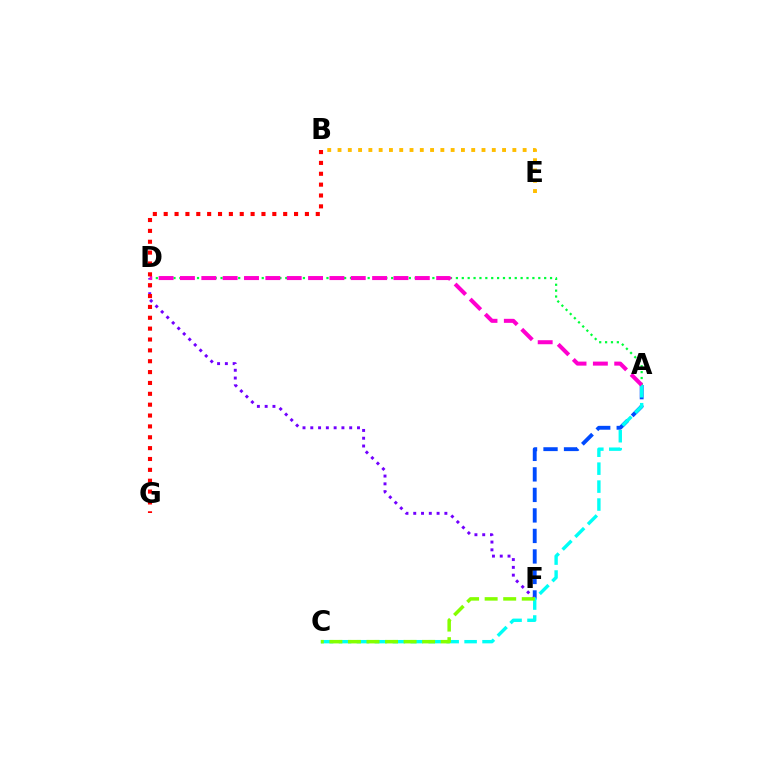{('B', 'E'): [{'color': '#ffbd00', 'line_style': 'dotted', 'thickness': 2.79}], ('A', 'F'): [{'color': '#004bff', 'line_style': 'dashed', 'thickness': 2.79}], ('A', 'D'): [{'color': '#00ff39', 'line_style': 'dotted', 'thickness': 1.6}, {'color': '#ff00cf', 'line_style': 'dashed', 'thickness': 2.9}], ('D', 'F'): [{'color': '#7200ff', 'line_style': 'dotted', 'thickness': 2.11}], ('A', 'C'): [{'color': '#00fff6', 'line_style': 'dashed', 'thickness': 2.44}], ('C', 'F'): [{'color': '#84ff00', 'line_style': 'dashed', 'thickness': 2.52}], ('B', 'G'): [{'color': '#ff0000', 'line_style': 'dotted', 'thickness': 2.95}]}